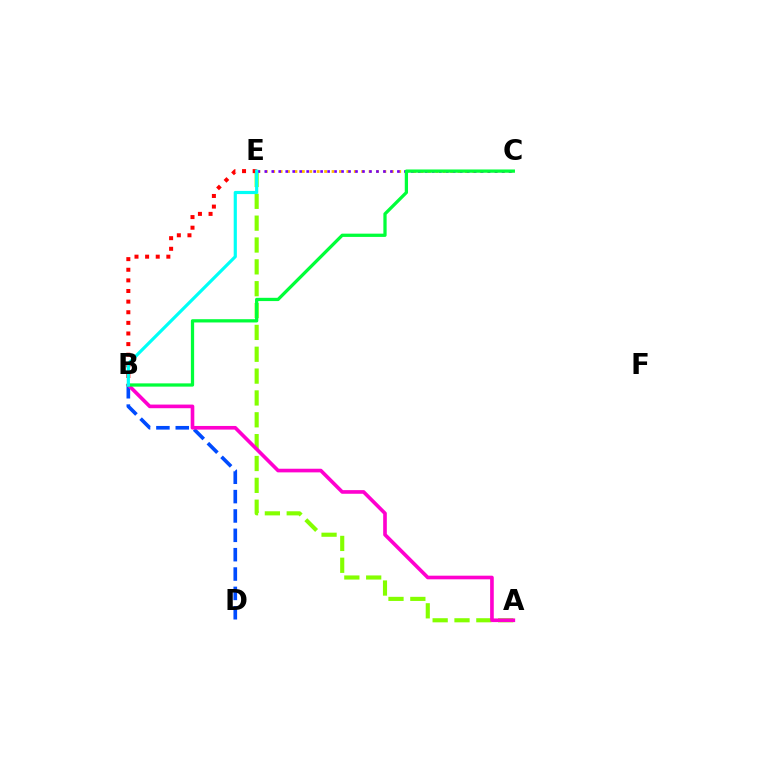{('B', 'D'): [{'color': '#004bff', 'line_style': 'dashed', 'thickness': 2.63}], ('C', 'E'): [{'color': '#ffbd00', 'line_style': 'dotted', 'thickness': 2.01}, {'color': '#7200ff', 'line_style': 'dotted', 'thickness': 1.9}], ('A', 'E'): [{'color': '#84ff00', 'line_style': 'dashed', 'thickness': 2.97}], ('A', 'B'): [{'color': '#ff00cf', 'line_style': 'solid', 'thickness': 2.62}], ('B', 'E'): [{'color': '#ff0000', 'line_style': 'dotted', 'thickness': 2.89}, {'color': '#00fff6', 'line_style': 'solid', 'thickness': 2.28}], ('B', 'C'): [{'color': '#00ff39', 'line_style': 'solid', 'thickness': 2.35}]}